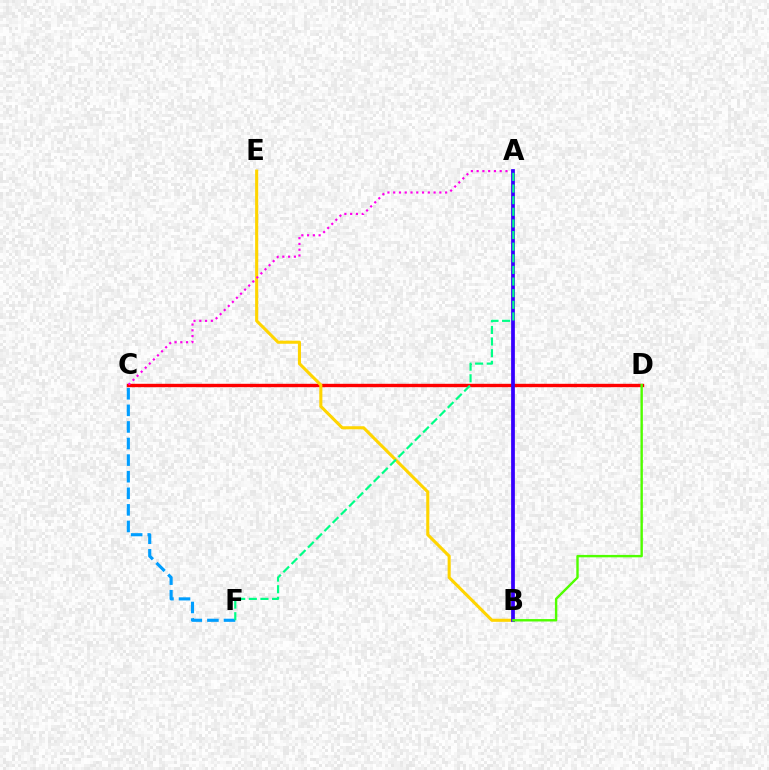{('C', 'D'): [{'color': '#ff0000', 'line_style': 'solid', 'thickness': 2.43}], ('C', 'F'): [{'color': '#009eff', 'line_style': 'dashed', 'thickness': 2.25}], ('B', 'E'): [{'color': '#ffd500', 'line_style': 'solid', 'thickness': 2.22}], ('A', 'C'): [{'color': '#ff00ed', 'line_style': 'dotted', 'thickness': 1.57}], ('A', 'B'): [{'color': '#3700ff', 'line_style': 'solid', 'thickness': 2.7}], ('A', 'F'): [{'color': '#00ff86', 'line_style': 'dashed', 'thickness': 1.58}], ('B', 'D'): [{'color': '#4fff00', 'line_style': 'solid', 'thickness': 1.73}]}